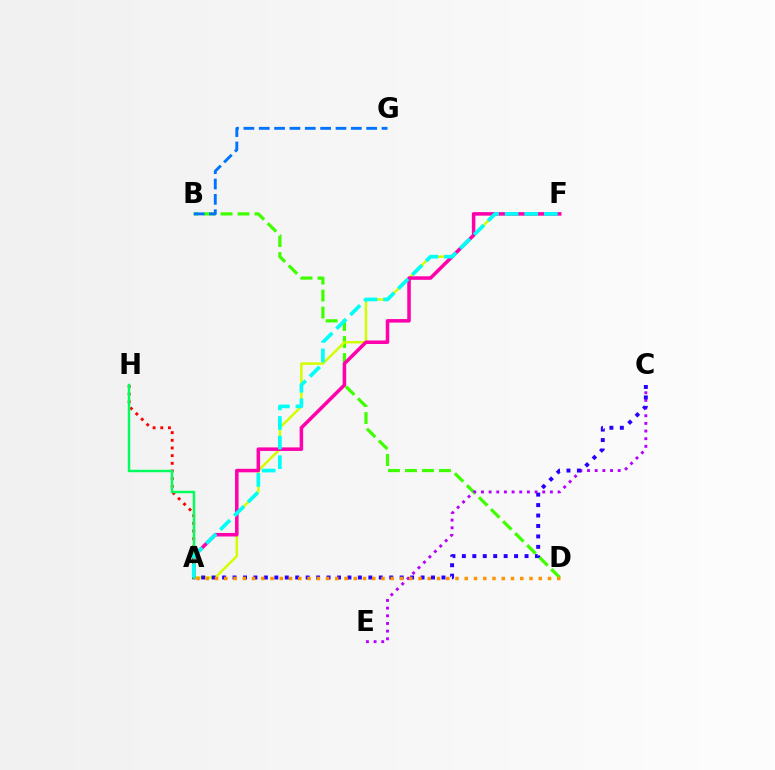{('B', 'D'): [{'color': '#3dff00', 'line_style': 'dashed', 'thickness': 2.31}], ('A', 'F'): [{'color': '#d1ff00', 'line_style': 'solid', 'thickness': 1.79}, {'color': '#ff00ac', 'line_style': 'solid', 'thickness': 2.54}, {'color': '#00fff6', 'line_style': 'dashed', 'thickness': 2.66}], ('A', 'H'): [{'color': '#ff0000', 'line_style': 'dotted', 'thickness': 2.08}, {'color': '#00ff5c', 'line_style': 'solid', 'thickness': 1.78}], ('B', 'G'): [{'color': '#0074ff', 'line_style': 'dashed', 'thickness': 2.08}], ('C', 'E'): [{'color': '#b900ff', 'line_style': 'dotted', 'thickness': 2.08}], ('A', 'C'): [{'color': '#2500ff', 'line_style': 'dotted', 'thickness': 2.84}], ('A', 'D'): [{'color': '#ff9400', 'line_style': 'dotted', 'thickness': 2.51}]}